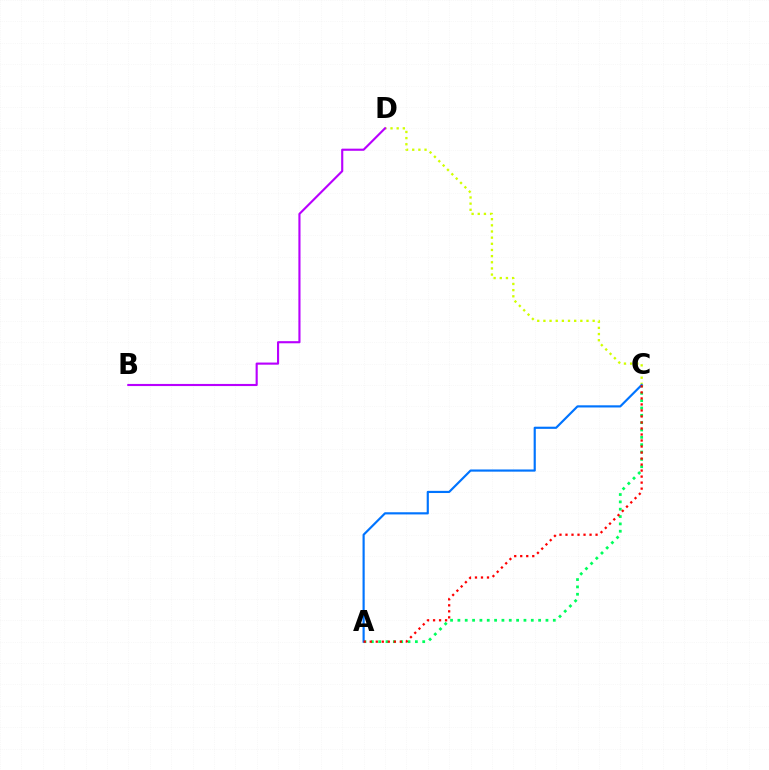{('C', 'D'): [{'color': '#d1ff00', 'line_style': 'dotted', 'thickness': 1.67}], ('A', 'C'): [{'color': '#00ff5c', 'line_style': 'dotted', 'thickness': 1.99}, {'color': '#0074ff', 'line_style': 'solid', 'thickness': 1.56}, {'color': '#ff0000', 'line_style': 'dotted', 'thickness': 1.63}], ('B', 'D'): [{'color': '#b900ff', 'line_style': 'solid', 'thickness': 1.53}]}